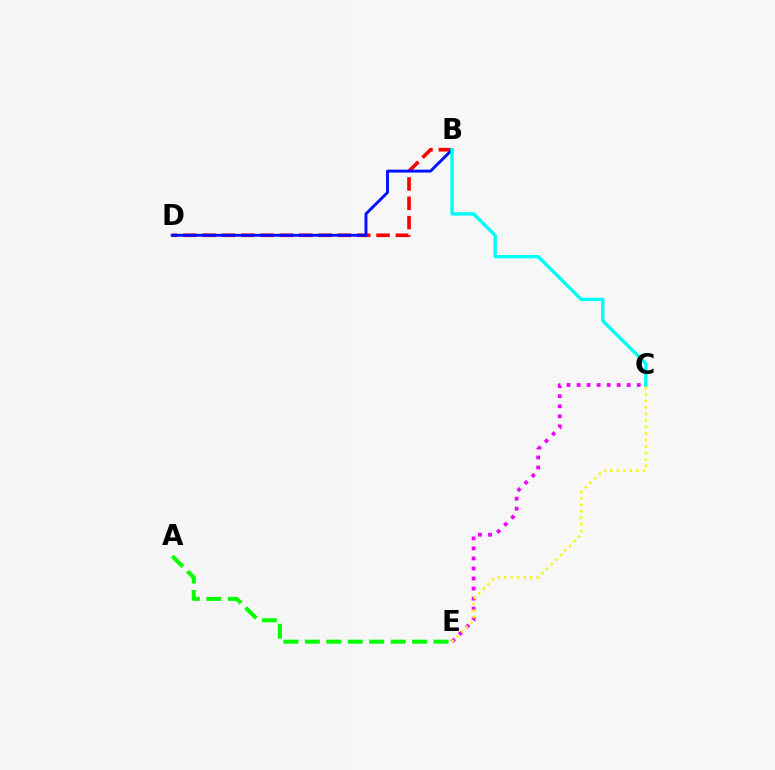{('B', 'D'): [{'color': '#ff0000', 'line_style': 'dashed', 'thickness': 2.63}, {'color': '#0010ff', 'line_style': 'solid', 'thickness': 2.1}], ('A', 'E'): [{'color': '#08ff00', 'line_style': 'dashed', 'thickness': 2.91}], ('B', 'C'): [{'color': '#00fff6', 'line_style': 'solid', 'thickness': 2.45}], ('C', 'E'): [{'color': '#ee00ff', 'line_style': 'dotted', 'thickness': 2.73}, {'color': '#fcf500', 'line_style': 'dotted', 'thickness': 1.77}]}